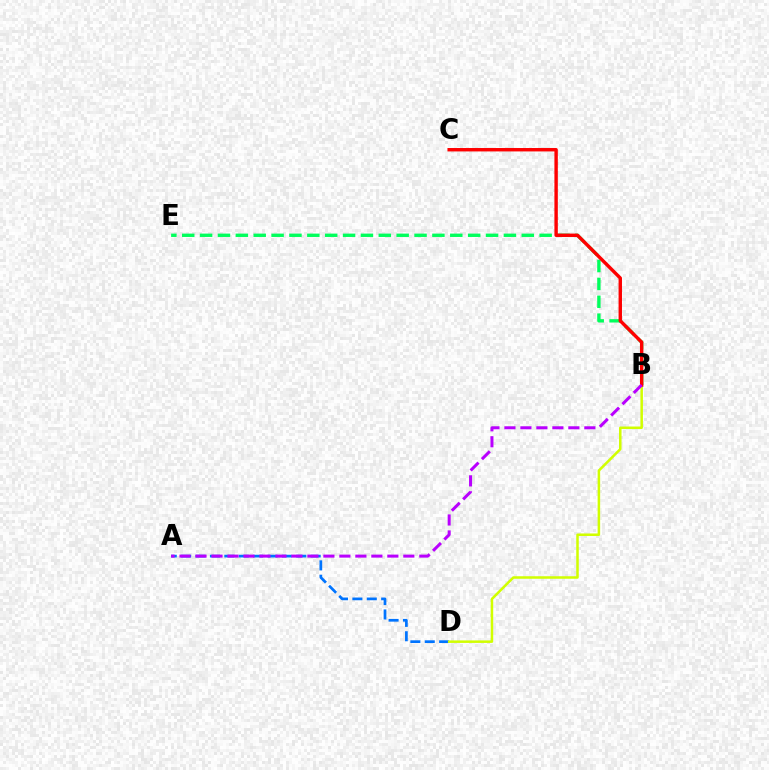{('A', 'D'): [{'color': '#0074ff', 'line_style': 'dashed', 'thickness': 1.96}], ('B', 'D'): [{'color': '#d1ff00', 'line_style': 'solid', 'thickness': 1.81}], ('B', 'E'): [{'color': '#00ff5c', 'line_style': 'dashed', 'thickness': 2.43}], ('B', 'C'): [{'color': '#ff0000', 'line_style': 'solid', 'thickness': 2.45}], ('A', 'B'): [{'color': '#b900ff', 'line_style': 'dashed', 'thickness': 2.17}]}